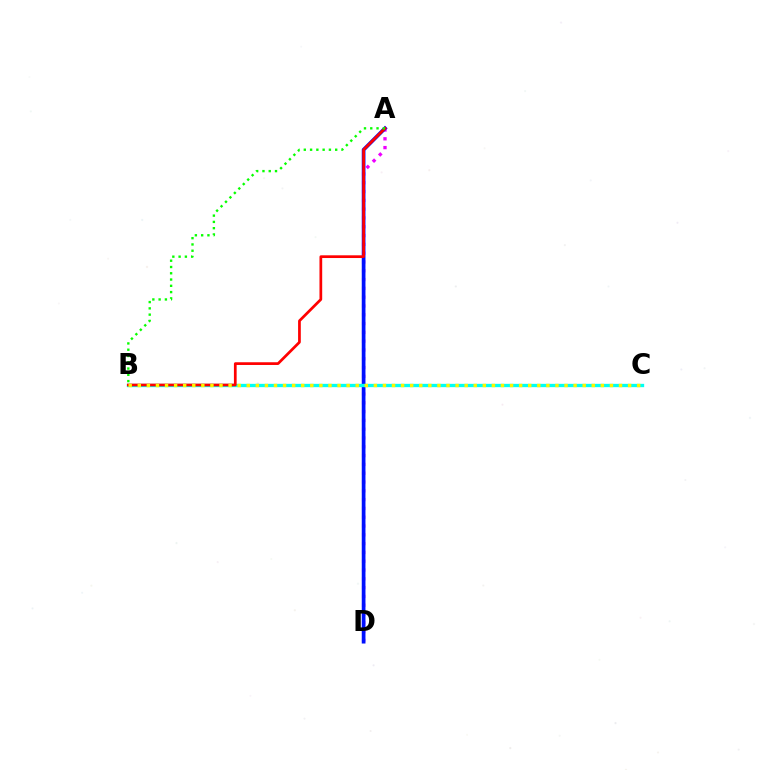{('A', 'D'): [{'color': '#ee00ff', 'line_style': 'dotted', 'thickness': 2.39}, {'color': '#0010ff', 'line_style': 'solid', 'thickness': 2.68}], ('B', 'C'): [{'color': '#00fff6', 'line_style': 'solid', 'thickness': 2.4}, {'color': '#fcf500', 'line_style': 'dotted', 'thickness': 2.47}], ('A', 'B'): [{'color': '#ff0000', 'line_style': 'solid', 'thickness': 1.96}, {'color': '#08ff00', 'line_style': 'dotted', 'thickness': 1.71}]}